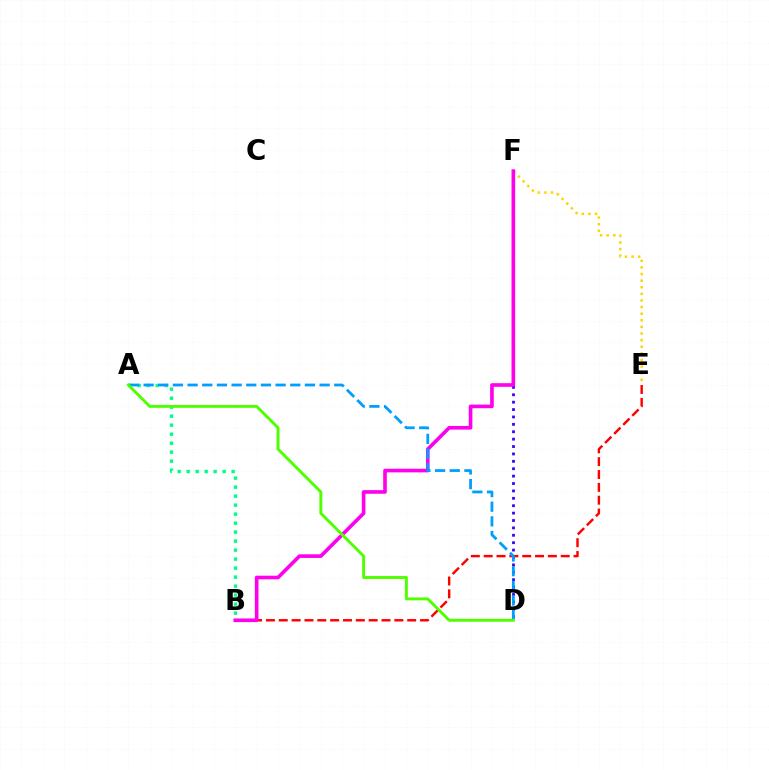{('E', 'F'): [{'color': '#ffd500', 'line_style': 'dotted', 'thickness': 1.8}], ('A', 'B'): [{'color': '#00ff86', 'line_style': 'dotted', 'thickness': 2.44}], ('D', 'F'): [{'color': '#3700ff', 'line_style': 'dotted', 'thickness': 2.01}], ('B', 'E'): [{'color': '#ff0000', 'line_style': 'dashed', 'thickness': 1.74}], ('B', 'F'): [{'color': '#ff00ed', 'line_style': 'solid', 'thickness': 2.62}], ('A', 'D'): [{'color': '#009eff', 'line_style': 'dashed', 'thickness': 1.99}, {'color': '#4fff00', 'line_style': 'solid', 'thickness': 2.1}]}